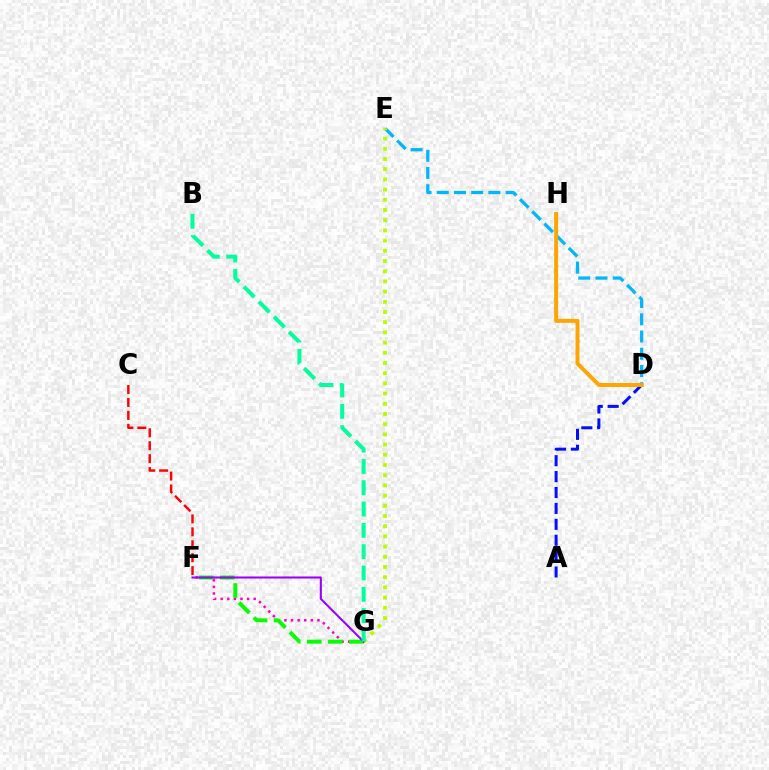{('C', 'F'): [{'color': '#ff0000', 'line_style': 'dashed', 'thickness': 1.76}], ('A', 'D'): [{'color': '#0010ff', 'line_style': 'dashed', 'thickness': 2.16}], ('D', 'E'): [{'color': '#00b5ff', 'line_style': 'dashed', 'thickness': 2.34}], ('E', 'G'): [{'color': '#b3ff00', 'line_style': 'dotted', 'thickness': 2.77}], ('F', 'G'): [{'color': '#ff00bd', 'line_style': 'dotted', 'thickness': 1.79}, {'color': '#08ff00', 'line_style': 'dashed', 'thickness': 2.85}, {'color': '#9b00ff', 'line_style': 'solid', 'thickness': 1.5}], ('D', 'H'): [{'color': '#ffa500', 'line_style': 'solid', 'thickness': 2.85}], ('B', 'G'): [{'color': '#00ff9d', 'line_style': 'dashed', 'thickness': 2.9}]}